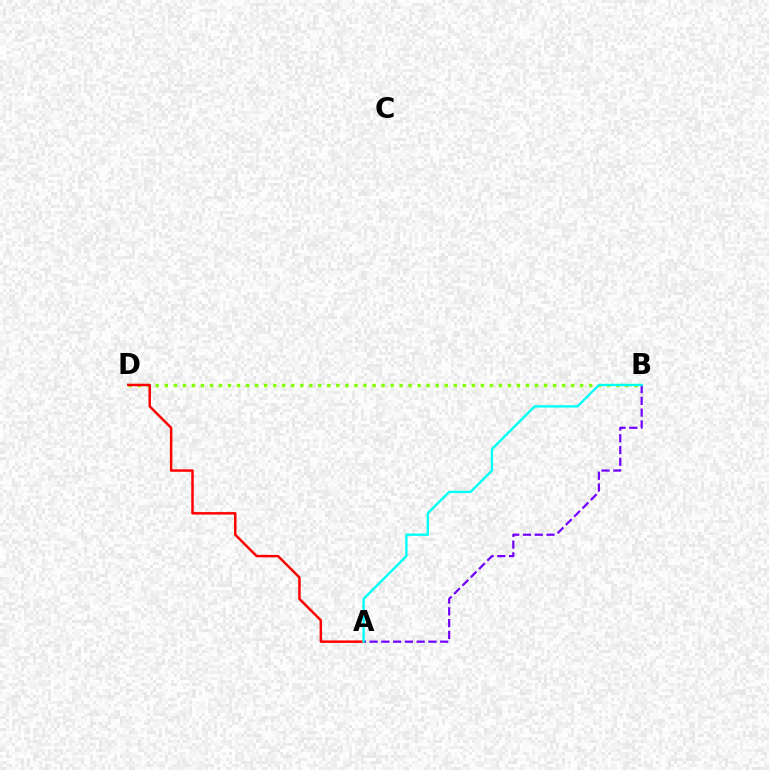{('B', 'D'): [{'color': '#84ff00', 'line_style': 'dotted', 'thickness': 2.45}], ('A', 'D'): [{'color': '#ff0000', 'line_style': 'solid', 'thickness': 1.78}], ('A', 'B'): [{'color': '#7200ff', 'line_style': 'dashed', 'thickness': 1.6}, {'color': '#00fff6', 'line_style': 'solid', 'thickness': 1.69}]}